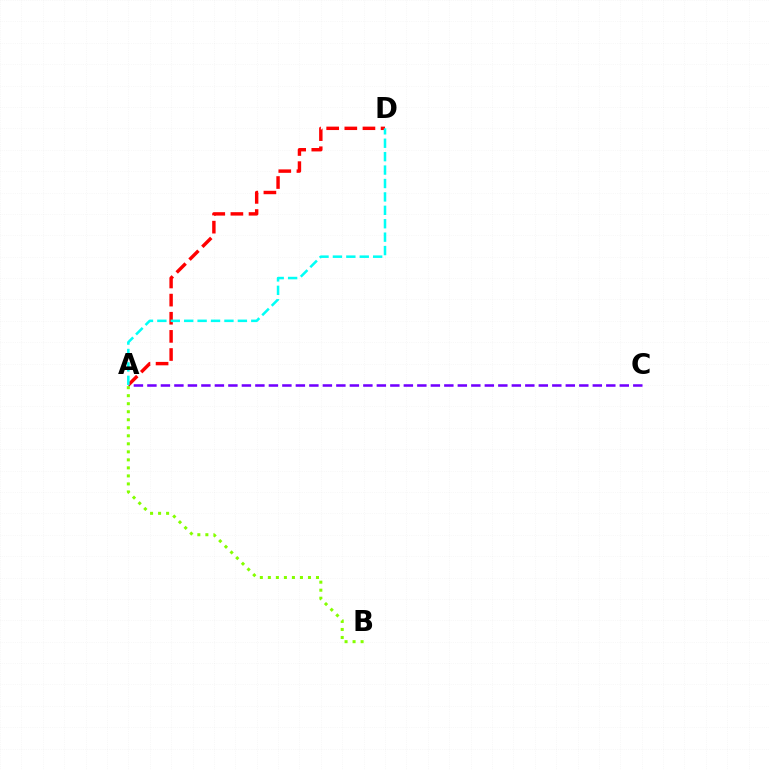{('A', 'C'): [{'color': '#7200ff', 'line_style': 'dashed', 'thickness': 1.83}], ('A', 'B'): [{'color': '#84ff00', 'line_style': 'dotted', 'thickness': 2.18}], ('A', 'D'): [{'color': '#ff0000', 'line_style': 'dashed', 'thickness': 2.46}, {'color': '#00fff6', 'line_style': 'dashed', 'thickness': 1.82}]}